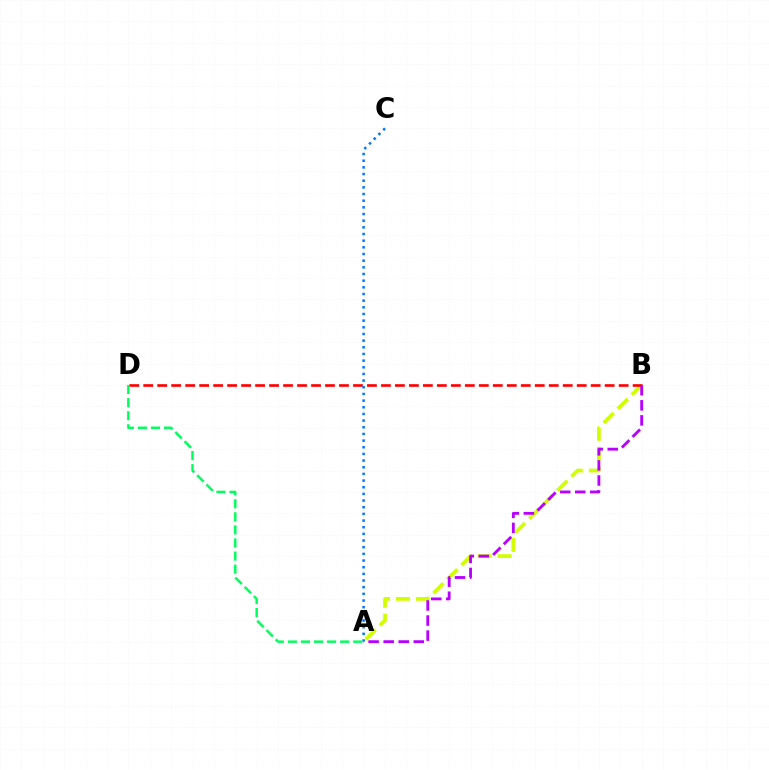{('A', 'B'): [{'color': '#d1ff00', 'line_style': 'dashed', 'thickness': 2.7}, {'color': '#b900ff', 'line_style': 'dashed', 'thickness': 2.05}], ('B', 'D'): [{'color': '#ff0000', 'line_style': 'dashed', 'thickness': 1.9}], ('A', 'C'): [{'color': '#0074ff', 'line_style': 'dotted', 'thickness': 1.81}], ('A', 'D'): [{'color': '#00ff5c', 'line_style': 'dashed', 'thickness': 1.78}]}